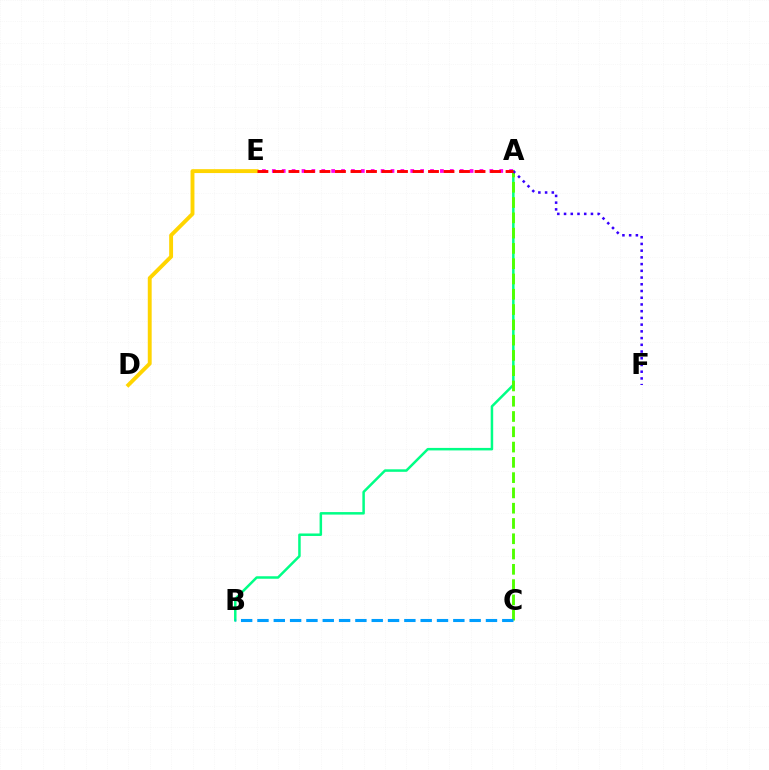{('D', 'E'): [{'color': '#ffd500', 'line_style': 'solid', 'thickness': 2.8}], ('A', 'B'): [{'color': '#00ff86', 'line_style': 'solid', 'thickness': 1.8}], ('A', 'E'): [{'color': '#ff00ed', 'line_style': 'dotted', 'thickness': 2.69}, {'color': '#ff0000', 'line_style': 'dashed', 'thickness': 2.11}], ('A', 'C'): [{'color': '#4fff00', 'line_style': 'dashed', 'thickness': 2.08}], ('B', 'C'): [{'color': '#009eff', 'line_style': 'dashed', 'thickness': 2.22}], ('A', 'F'): [{'color': '#3700ff', 'line_style': 'dotted', 'thickness': 1.83}]}